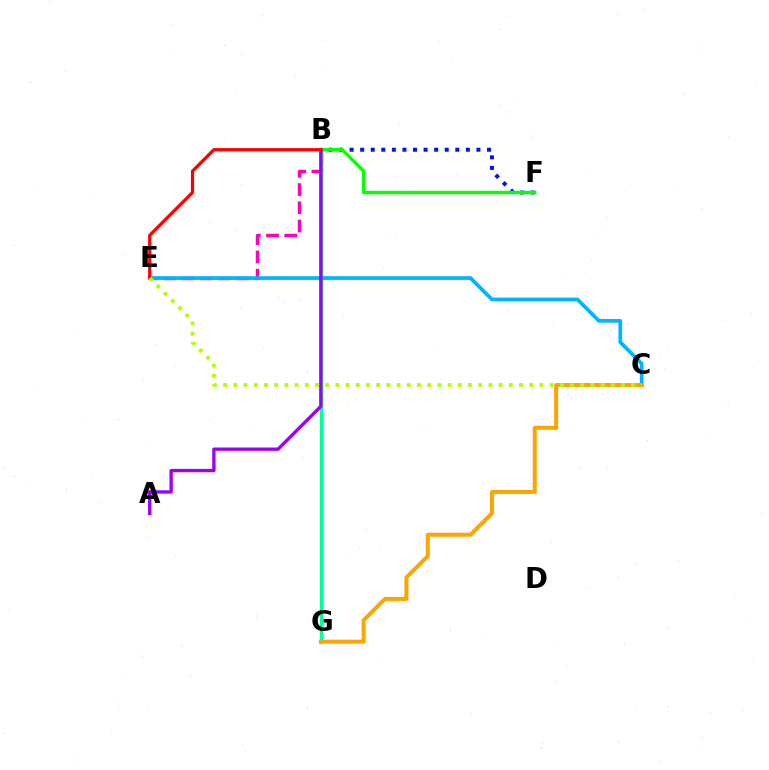{('B', 'E'): [{'color': '#ff00bd', 'line_style': 'dashed', 'thickness': 2.48}, {'color': '#ff0000', 'line_style': 'solid', 'thickness': 2.32}], ('B', 'G'): [{'color': '#00ff9d', 'line_style': 'solid', 'thickness': 2.41}], ('C', 'E'): [{'color': '#00b5ff', 'line_style': 'solid', 'thickness': 2.67}, {'color': '#b3ff00', 'line_style': 'dotted', 'thickness': 2.77}], ('B', 'F'): [{'color': '#0010ff', 'line_style': 'dotted', 'thickness': 2.87}, {'color': '#08ff00', 'line_style': 'solid', 'thickness': 2.47}], ('A', 'B'): [{'color': '#9b00ff', 'line_style': 'solid', 'thickness': 2.41}], ('C', 'G'): [{'color': '#ffa500', 'line_style': 'solid', 'thickness': 2.89}]}